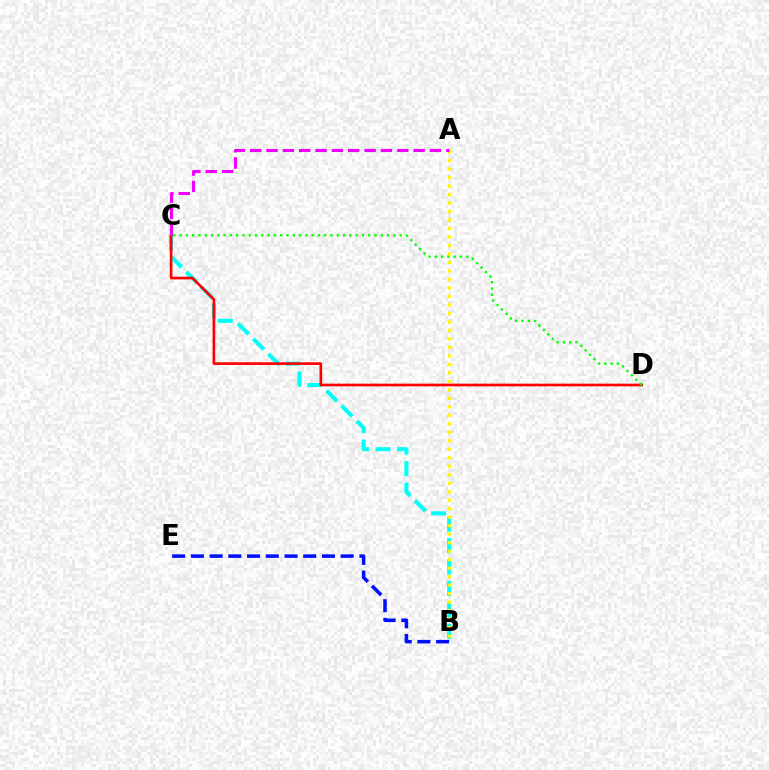{('B', 'E'): [{'color': '#0010ff', 'line_style': 'dashed', 'thickness': 2.54}], ('B', 'C'): [{'color': '#00fff6', 'line_style': 'dashed', 'thickness': 2.91}], ('C', 'D'): [{'color': '#ff0000', 'line_style': 'solid', 'thickness': 1.92}, {'color': '#08ff00', 'line_style': 'dotted', 'thickness': 1.71}], ('A', 'B'): [{'color': '#fcf500', 'line_style': 'dotted', 'thickness': 2.31}], ('A', 'C'): [{'color': '#ee00ff', 'line_style': 'dashed', 'thickness': 2.22}]}